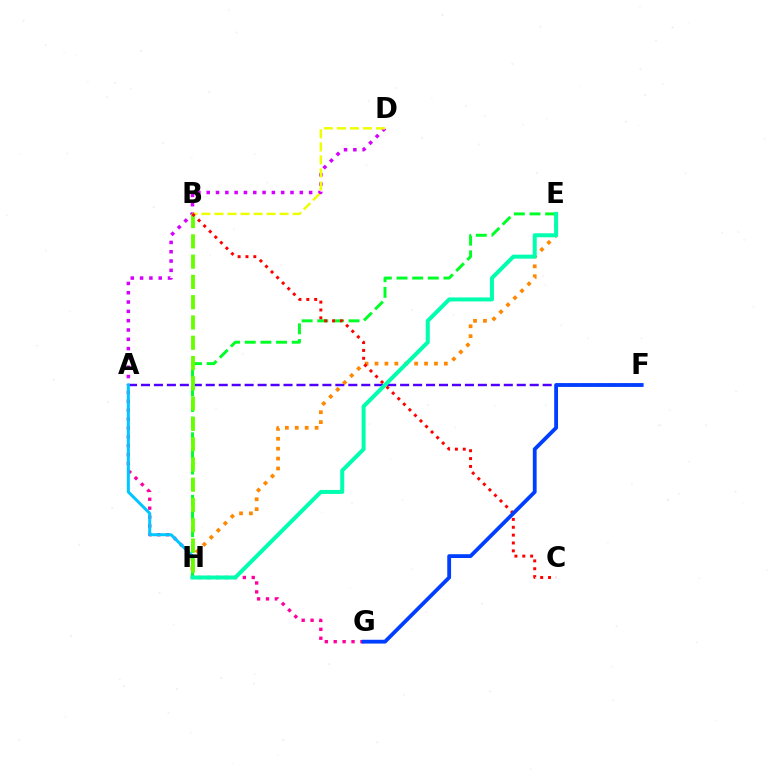{('A', 'F'): [{'color': '#4f00ff', 'line_style': 'dashed', 'thickness': 1.76}], ('A', 'G'): [{'color': '#ff00a0', 'line_style': 'dotted', 'thickness': 2.42}], ('A', 'D'): [{'color': '#d600ff', 'line_style': 'dotted', 'thickness': 2.53}], ('E', 'H'): [{'color': '#ff8800', 'line_style': 'dotted', 'thickness': 2.69}, {'color': '#00ff27', 'line_style': 'dashed', 'thickness': 2.13}, {'color': '#00ffaf', 'line_style': 'solid', 'thickness': 2.88}], ('A', 'H'): [{'color': '#00c7ff', 'line_style': 'solid', 'thickness': 2.16}], ('B', 'D'): [{'color': '#eeff00', 'line_style': 'dashed', 'thickness': 1.77}], ('B', 'H'): [{'color': '#66ff00', 'line_style': 'dashed', 'thickness': 2.75}], ('B', 'C'): [{'color': '#ff0000', 'line_style': 'dotted', 'thickness': 2.13}], ('F', 'G'): [{'color': '#003fff', 'line_style': 'solid', 'thickness': 2.74}]}